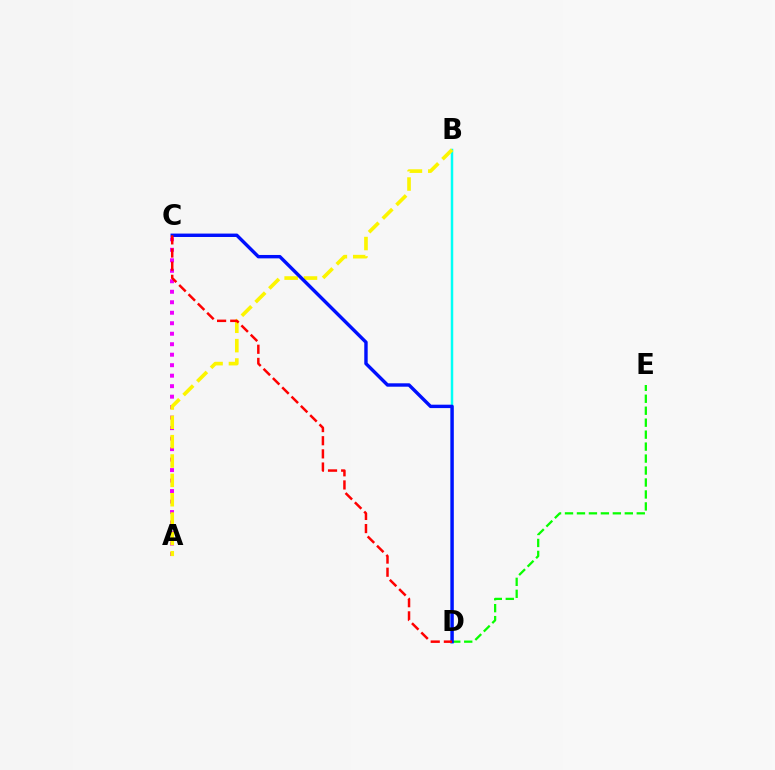{('A', 'C'): [{'color': '#ee00ff', 'line_style': 'dotted', 'thickness': 2.85}], ('B', 'D'): [{'color': '#00fff6', 'line_style': 'solid', 'thickness': 1.78}], ('A', 'B'): [{'color': '#fcf500', 'line_style': 'dashed', 'thickness': 2.63}], ('D', 'E'): [{'color': '#08ff00', 'line_style': 'dashed', 'thickness': 1.63}], ('C', 'D'): [{'color': '#0010ff', 'line_style': 'solid', 'thickness': 2.45}, {'color': '#ff0000', 'line_style': 'dashed', 'thickness': 1.79}]}